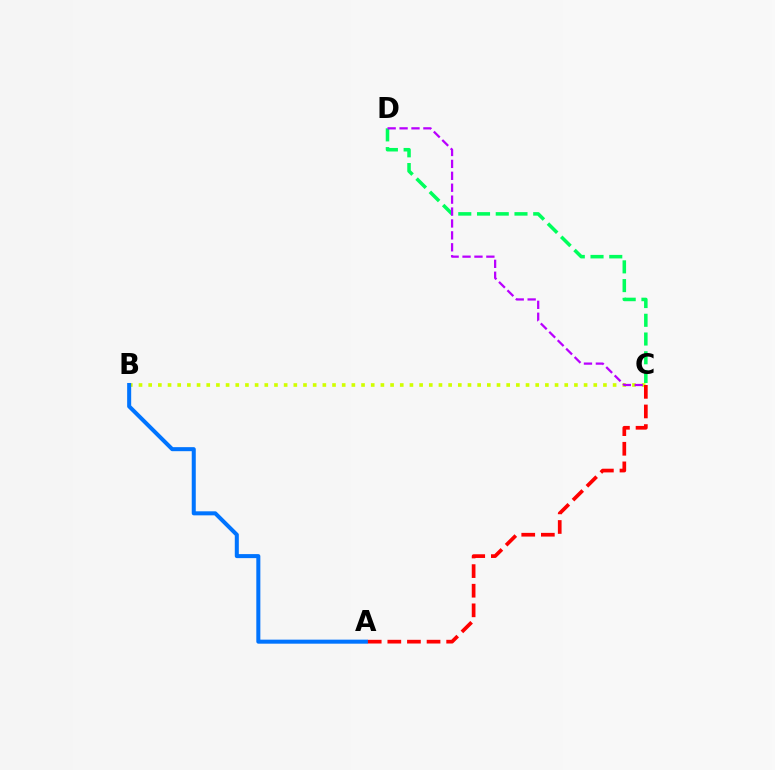{('B', 'C'): [{'color': '#d1ff00', 'line_style': 'dotted', 'thickness': 2.63}], ('C', 'D'): [{'color': '#00ff5c', 'line_style': 'dashed', 'thickness': 2.55}, {'color': '#b900ff', 'line_style': 'dashed', 'thickness': 1.62}], ('A', 'B'): [{'color': '#0074ff', 'line_style': 'solid', 'thickness': 2.9}], ('A', 'C'): [{'color': '#ff0000', 'line_style': 'dashed', 'thickness': 2.66}]}